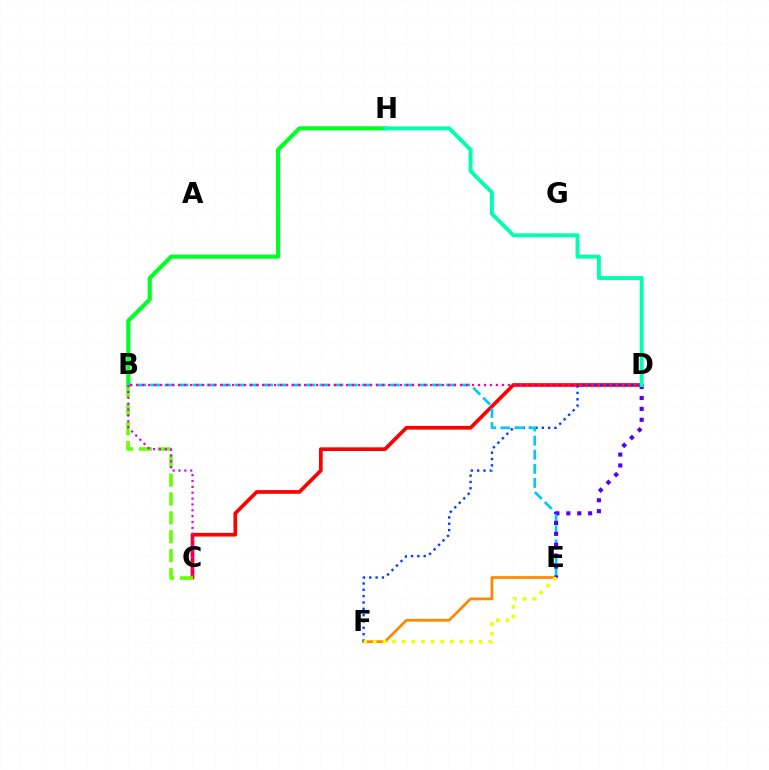{('E', 'F'): [{'color': '#ff8800', 'line_style': 'solid', 'thickness': 1.97}, {'color': '#eeff00', 'line_style': 'dotted', 'thickness': 2.62}], ('B', 'H'): [{'color': '#00ff27', 'line_style': 'solid', 'thickness': 2.98}], ('C', 'D'): [{'color': '#ff0000', 'line_style': 'solid', 'thickness': 2.66}], ('D', 'F'): [{'color': '#003fff', 'line_style': 'dotted', 'thickness': 1.72}], ('B', 'E'): [{'color': '#00c7ff', 'line_style': 'dashed', 'thickness': 1.91}], ('B', 'C'): [{'color': '#66ff00', 'line_style': 'dashed', 'thickness': 2.57}, {'color': '#d600ff', 'line_style': 'dotted', 'thickness': 1.59}], ('B', 'D'): [{'color': '#ff00a0', 'line_style': 'dotted', 'thickness': 1.63}], ('D', 'E'): [{'color': '#4f00ff', 'line_style': 'dotted', 'thickness': 2.96}], ('D', 'H'): [{'color': '#00ffaf', 'line_style': 'solid', 'thickness': 2.81}]}